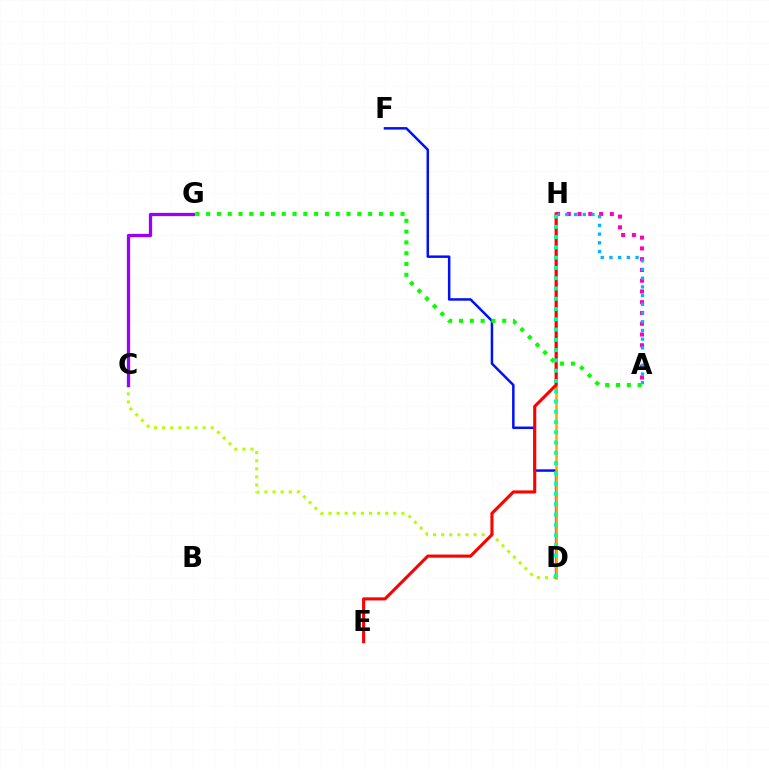{('C', 'D'): [{'color': '#b3ff00', 'line_style': 'dotted', 'thickness': 2.2}], ('C', 'G'): [{'color': '#9b00ff', 'line_style': 'solid', 'thickness': 2.36}], ('A', 'H'): [{'color': '#ff00bd', 'line_style': 'dotted', 'thickness': 2.92}, {'color': '#00b5ff', 'line_style': 'dotted', 'thickness': 2.37}], ('D', 'F'): [{'color': '#0010ff', 'line_style': 'solid', 'thickness': 1.8}], ('D', 'H'): [{'color': '#ffa500', 'line_style': 'solid', 'thickness': 1.81}, {'color': '#00ff9d', 'line_style': 'dotted', 'thickness': 2.79}], ('E', 'H'): [{'color': '#ff0000', 'line_style': 'solid', 'thickness': 2.22}], ('A', 'G'): [{'color': '#08ff00', 'line_style': 'dotted', 'thickness': 2.93}]}